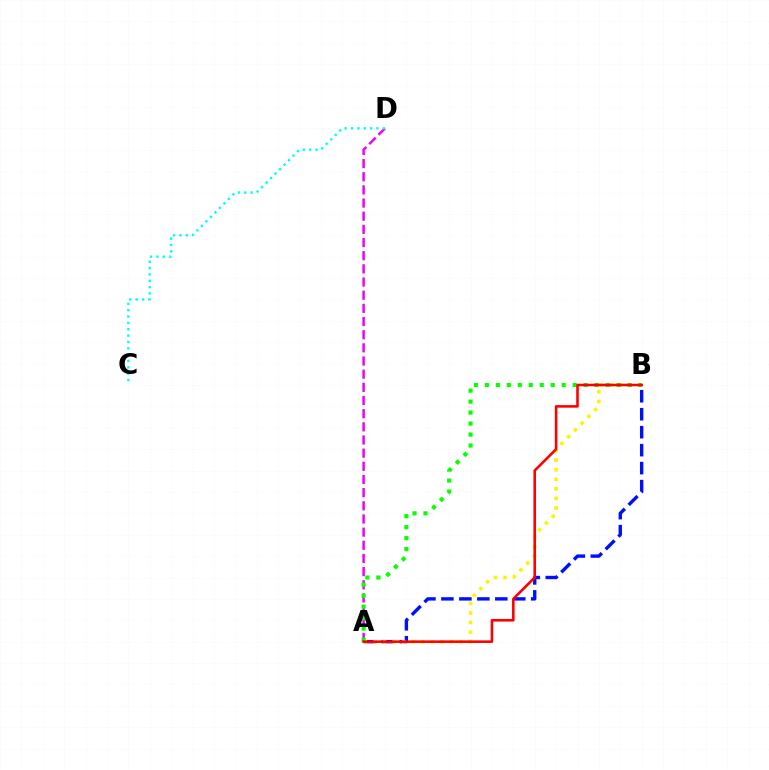{('A', 'B'): [{'color': '#0010ff', 'line_style': 'dashed', 'thickness': 2.44}, {'color': '#fcf500', 'line_style': 'dotted', 'thickness': 2.6}, {'color': '#08ff00', 'line_style': 'dotted', 'thickness': 2.98}, {'color': '#ff0000', 'line_style': 'solid', 'thickness': 1.86}], ('A', 'D'): [{'color': '#ee00ff', 'line_style': 'dashed', 'thickness': 1.79}], ('C', 'D'): [{'color': '#00fff6', 'line_style': 'dotted', 'thickness': 1.73}]}